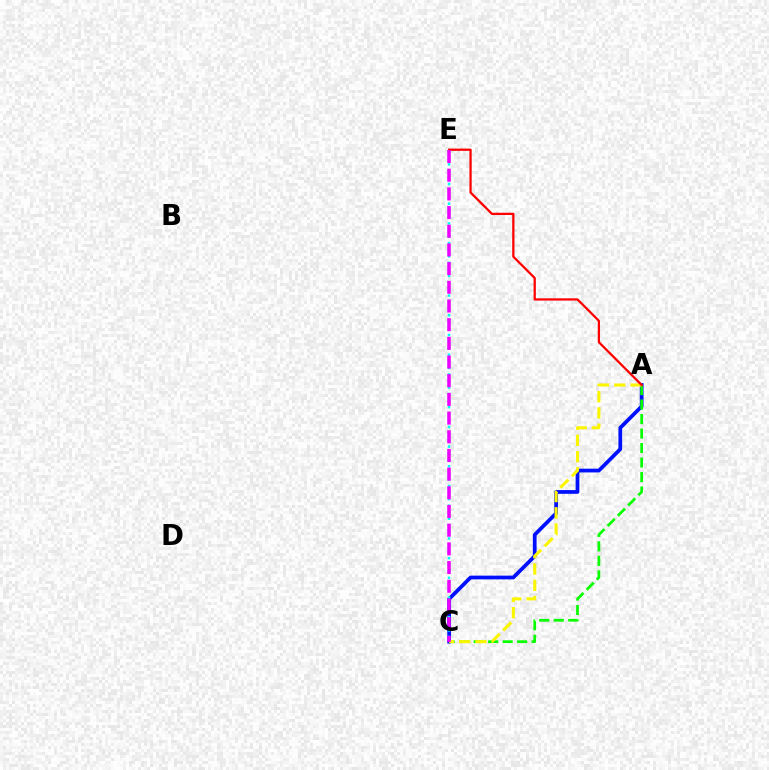{('A', 'C'): [{'color': '#0010ff', 'line_style': 'solid', 'thickness': 2.7}, {'color': '#08ff00', 'line_style': 'dashed', 'thickness': 1.97}, {'color': '#fcf500', 'line_style': 'dashed', 'thickness': 2.21}], ('C', 'E'): [{'color': '#00fff6', 'line_style': 'dotted', 'thickness': 1.78}, {'color': '#ee00ff', 'line_style': 'dashed', 'thickness': 2.54}], ('A', 'E'): [{'color': '#ff0000', 'line_style': 'solid', 'thickness': 1.63}]}